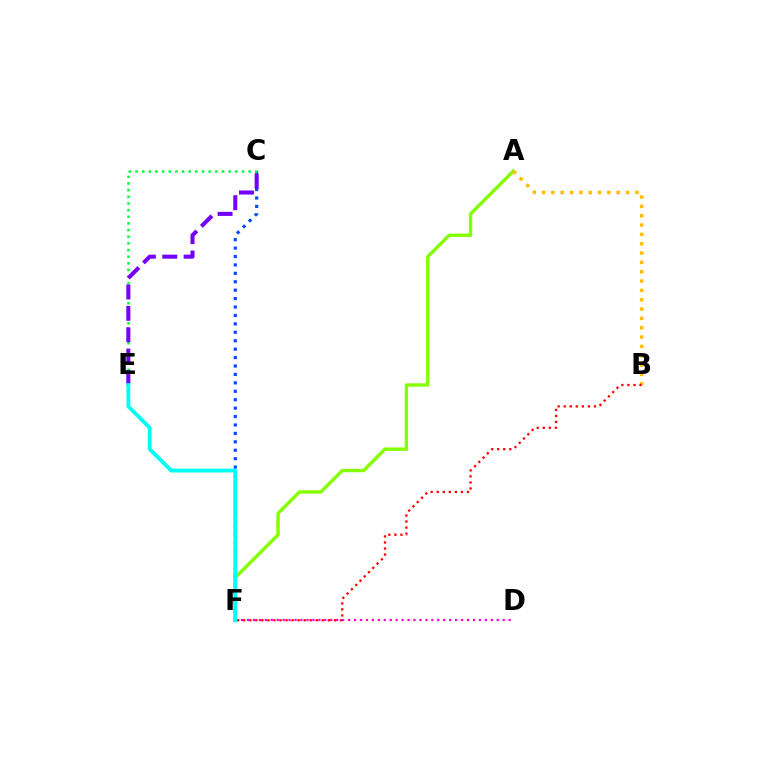{('A', 'F'): [{'color': '#84ff00', 'line_style': 'solid', 'thickness': 2.44}], ('C', 'F'): [{'color': '#004bff', 'line_style': 'dotted', 'thickness': 2.29}], ('C', 'E'): [{'color': '#00ff39', 'line_style': 'dotted', 'thickness': 1.81}, {'color': '#7200ff', 'line_style': 'dashed', 'thickness': 2.91}], ('A', 'B'): [{'color': '#ffbd00', 'line_style': 'dotted', 'thickness': 2.54}], ('B', 'F'): [{'color': '#ff0000', 'line_style': 'dotted', 'thickness': 1.64}], ('D', 'F'): [{'color': '#ff00cf', 'line_style': 'dotted', 'thickness': 1.62}], ('E', 'F'): [{'color': '#00fff6', 'line_style': 'solid', 'thickness': 2.74}]}